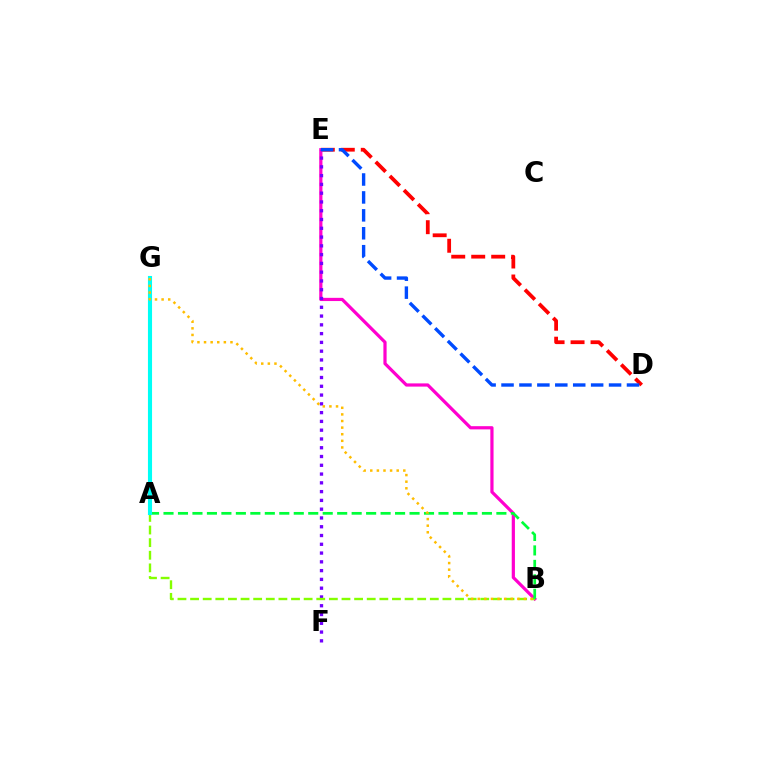{('D', 'E'): [{'color': '#ff0000', 'line_style': 'dashed', 'thickness': 2.71}, {'color': '#004bff', 'line_style': 'dashed', 'thickness': 2.43}], ('B', 'E'): [{'color': '#ff00cf', 'line_style': 'solid', 'thickness': 2.31}], ('E', 'F'): [{'color': '#7200ff', 'line_style': 'dotted', 'thickness': 2.38}], ('A', 'B'): [{'color': '#84ff00', 'line_style': 'dashed', 'thickness': 1.71}, {'color': '#00ff39', 'line_style': 'dashed', 'thickness': 1.97}], ('A', 'G'): [{'color': '#00fff6', 'line_style': 'solid', 'thickness': 2.95}], ('B', 'G'): [{'color': '#ffbd00', 'line_style': 'dotted', 'thickness': 1.8}]}